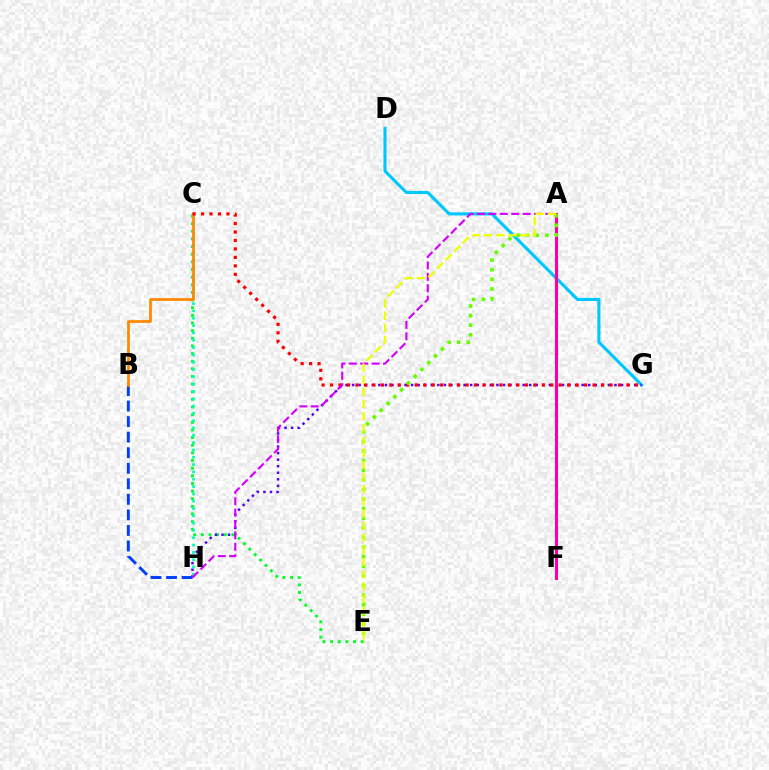{('D', 'G'): [{'color': '#00c7ff', 'line_style': 'solid', 'thickness': 2.23}], ('C', 'E'): [{'color': '#00ff27', 'line_style': 'dotted', 'thickness': 2.08}], ('G', 'H'): [{'color': '#4f00ff', 'line_style': 'dotted', 'thickness': 1.78}], ('C', 'H'): [{'color': '#00ffaf', 'line_style': 'dotted', 'thickness': 1.99}], ('B', 'H'): [{'color': '#003fff', 'line_style': 'dashed', 'thickness': 2.11}], ('A', 'F'): [{'color': '#ff00a0', 'line_style': 'solid', 'thickness': 2.22}], ('B', 'C'): [{'color': '#ff8800', 'line_style': 'solid', 'thickness': 1.97}], ('C', 'G'): [{'color': '#ff0000', 'line_style': 'dotted', 'thickness': 2.3}], ('A', 'H'): [{'color': '#d600ff', 'line_style': 'dashed', 'thickness': 1.55}], ('A', 'E'): [{'color': '#66ff00', 'line_style': 'dotted', 'thickness': 2.61}, {'color': '#eeff00', 'line_style': 'dashed', 'thickness': 1.65}]}